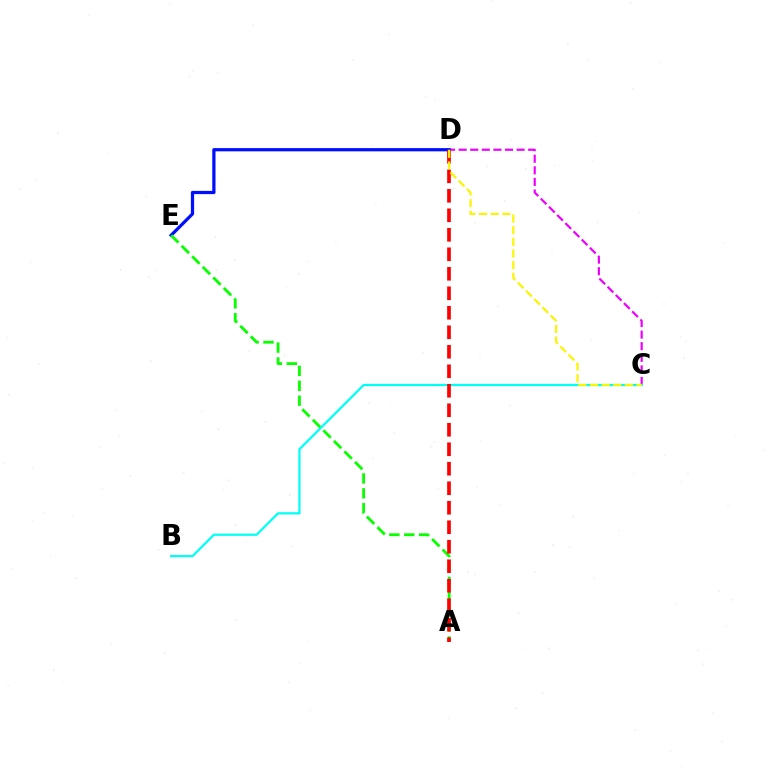{('C', 'D'): [{'color': '#ee00ff', 'line_style': 'dashed', 'thickness': 1.57}, {'color': '#fcf500', 'line_style': 'dashed', 'thickness': 1.58}], ('B', 'C'): [{'color': '#00fff6', 'line_style': 'solid', 'thickness': 1.61}], ('D', 'E'): [{'color': '#0010ff', 'line_style': 'solid', 'thickness': 2.33}], ('A', 'E'): [{'color': '#08ff00', 'line_style': 'dashed', 'thickness': 2.02}], ('A', 'D'): [{'color': '#ff0000', 'line_style': 'dashed', 'thickness': 2.65}]}